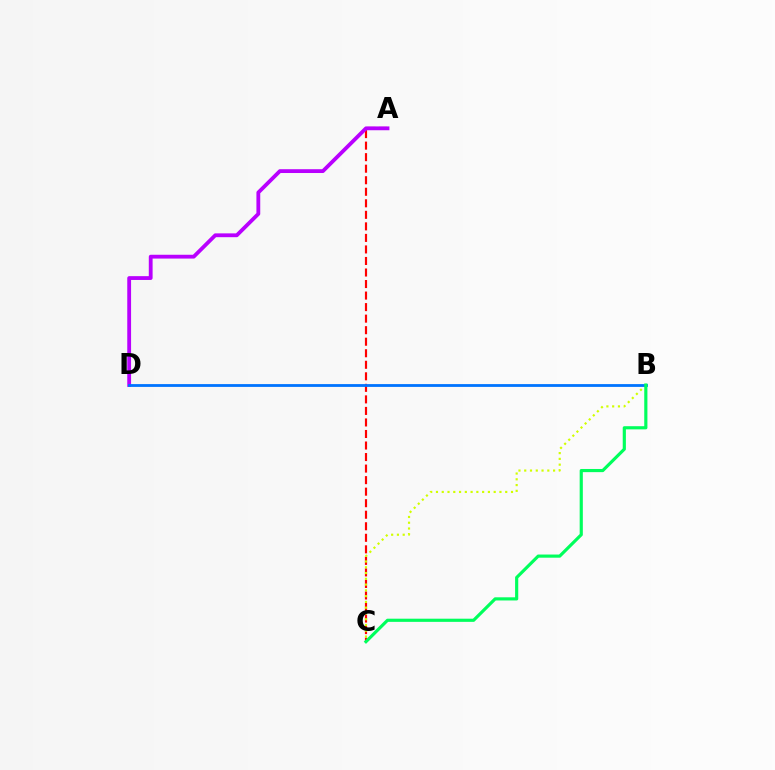{('A', 'C'): [{'color': '#ff0000', 'line_style': 'dashed', 'thickness': 1.57}], ('B', 'C'): [{'color': '#d1ff00', 'line_style': 'dotted', 'thickness': 1.57}, {'color': '#00ff5c', 'line_style': 'solid', 'thickness': 2.28}], ('A', 'D'): [{'color': '#b900ff', 'line_style': 'solid', 'thickness': 2.74}], ('B', 'D'): [{'color': '#0074ff', 'line_style': 'solid', 'thickness': 2.02}]}